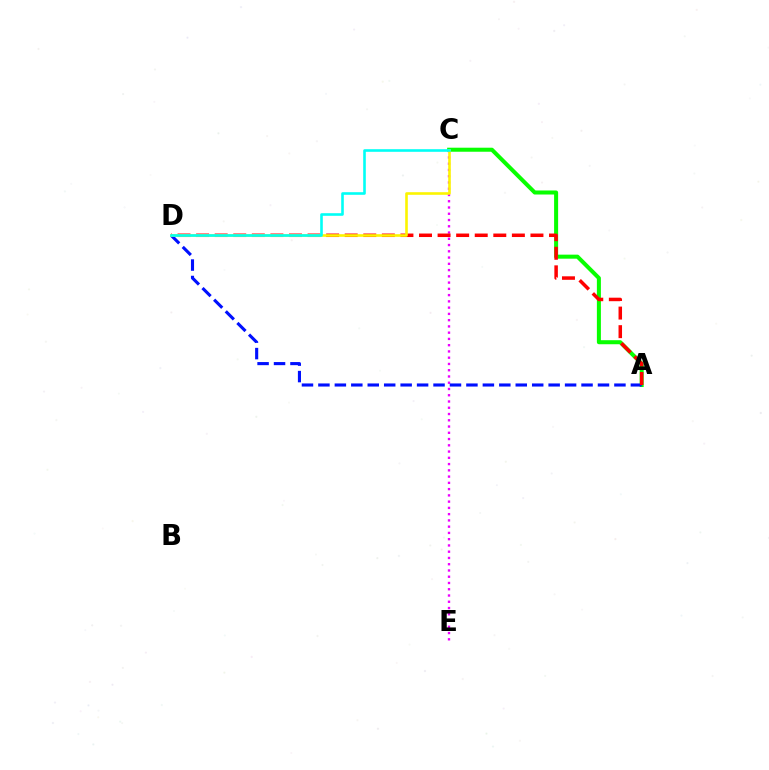{('A', 'C'): [{'color': '#08ff00', 'line_style': 'solid', 'thickness': 2.9}], ('C', 'E'): [{'color': '#ee00ff', 'line_style': 'dotted', 'thickness': 1.7}], ('A', 'D'): [{'color': '#0010ff', 'line_style': 'dashed', 'thickness': 2.23}, {'color': '#ff0000', 'line_style': 'dashed', 'thickness': 2.52}], ('C', 'D'): [{'color': '#fcf500', 'line_style': 'solid', 'thickness': 1.88}, {'color': '#00fff6', 'line_style': 'solid', 'thickness': 1.88}]}